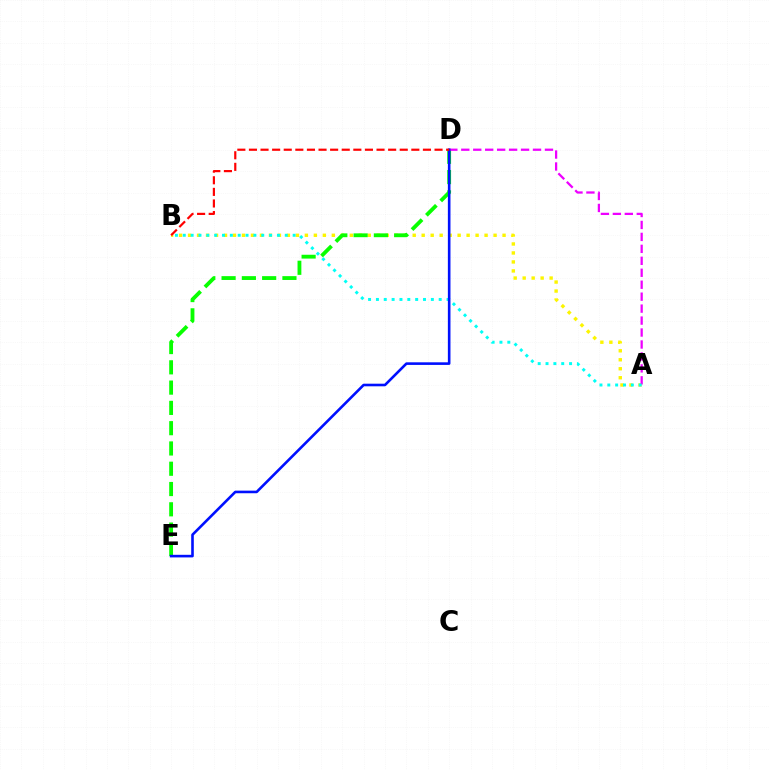{('A', 'B'): [{'color': '#fcf500', 'line_style': 'dotted', 'thickness': 2.44}, {'color': '#00fff6', 'line_style': 'dotted', 'thickness': 2.13}], ('D', 'E'): [{'color': '#08ff00', 'line_style': 'dashed', 'thickness': 2.76}, {'color': '#0010ff', 'line_style': 'solid', 'thickness': 1.88}], ('A', 'D'): [{'color': '#ee00ff', 'line_style': 'dashed', 'thickness': 1.62}], ('B', 'D'): [{'color': '#ff0000', 'line_style': 'dashed', 'thickness': 1.58}]}